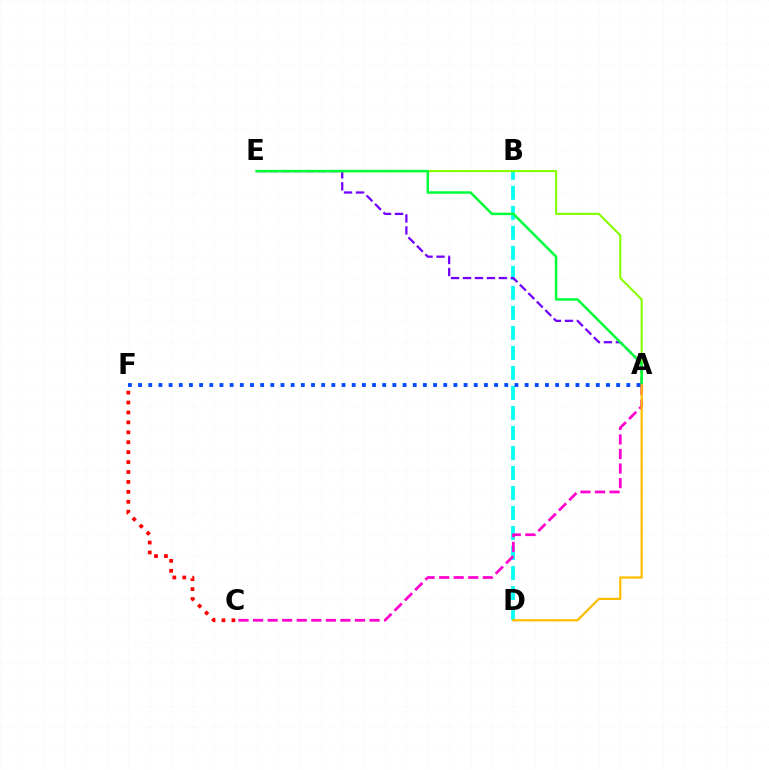{('B', 'D'): [{'color': '#00fff6', 'line_style': 'dashed', 'thickness': 2.72}], ('A', 'E'): [{'color': '#7200ff', 'line_style': 'dashed', 'thickness': 1.63}, {'color': '#84ff00', 'line_style': 'solid', 'thickness': 1.52}, {'color': '#00ff39', 'line_style': 'solid', 'thickness': 1.79}], ('A', 'C'): [{'color': '#ff00cf', 'line_style': 'dashed', 'thickness': 1.98}], ('A', 'D'): [{'color': '#ffbd00', 'line_style': 'solid', 'thickness': 1.63}], ('C', 'F'): [{'color': '#ff0000', 'line_style': 'dotted', 'thickness': 2.7}], ('A', 'F'): [{'color': '#004bff', 'line_style': 'dotted', 'thickness': 2.76}]}